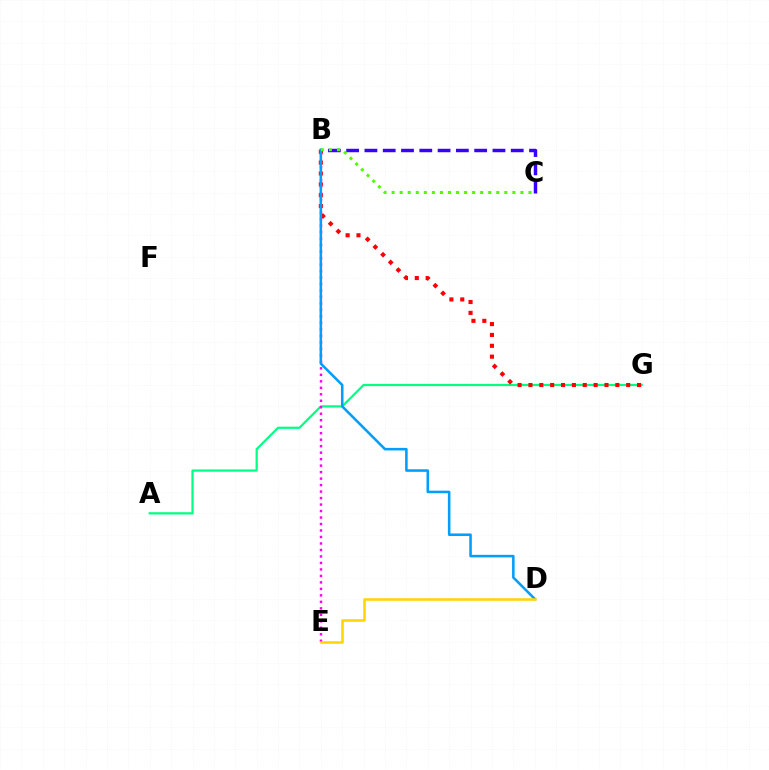{('A', 'G'): [{'color': '#00ff86', 'line_style': 'solid', 'thickness': 1.6}], ('B', 'C'): [{'color': '#3700ff', 'line_style': 'dashed', 'thickness': 2.48}, {'color': '#4fff00', 'line_style': 'dotted', 'thickness': 2.19}], ('B', 'E'): [{'color': '#ff00ed', 'line_style': 'dotted', 'thickness': 1.76}], ('B', 'G'): [{'color': '#ff0000', 'line_style': 'dotted', 'thickness': 2.95}], ('B', 'D'): [{'color': '#009eff', 'line_style': 'solid', 'thickness': 1.84}], ('D', 'E'): [{'color': '#ffd500', 'line_style': 'solid', 'thickness': 1.82}]}